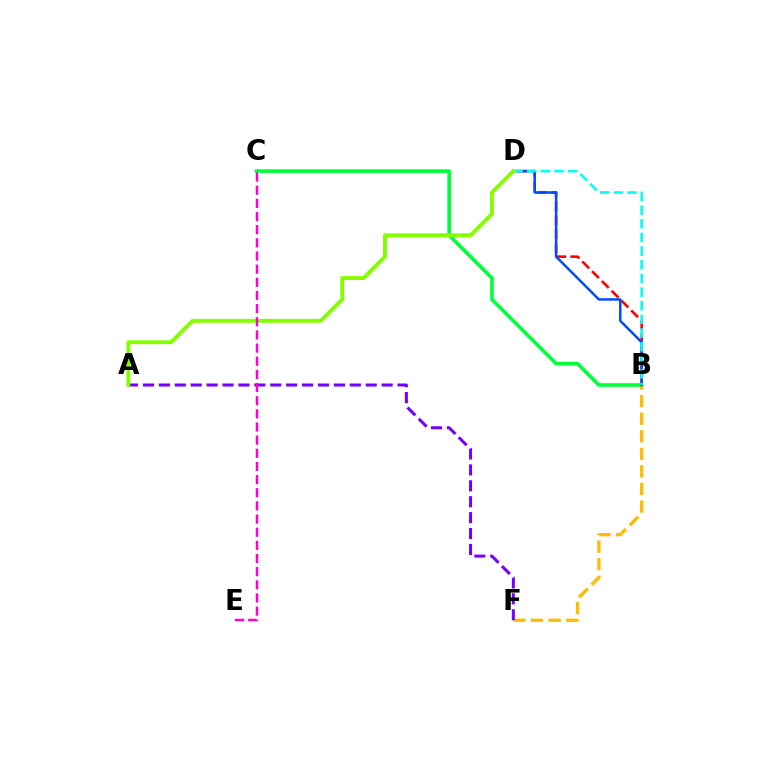{('B', 'C'): [{'color': '#00ff39', 'line_style': 'solid', 'thickness': 2.59}], ('B', 'F'): [{'color': '#ffbd00', 'line_style': 'dashed', 'thickness': 2.39}], ('B', 'D'): [{'color': '#ff0000', 'line_style': 'dashed', 'thickness': 1.88}, {'color': '#004bff', 'line_style': 'solid', 'thickness': 1.8}, {'color': '#00fff6', 'line_style': 'dashed', 'thickness': 1.85}], ('A', 'F'): [{'color': '#7200ff', 'line_style': 'dashed', 'thickness': 2.16}], ('A', 'D'): [{'color': '#84ff00', 'line_style': 'solid', 'thickness': 2.81}], ('C', 'E'): [{'color': '#ff00cf', 'line_style': 'dashed', 'thickness': 1.79}]}